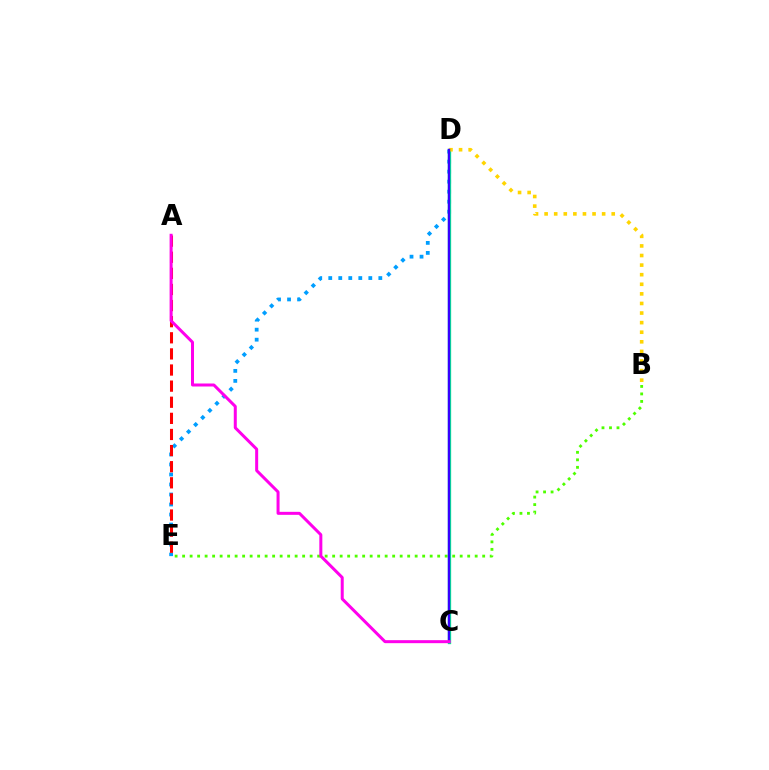{('D', 'E'): [{'color': '#009eff', 'line_style': 'dotted', 'thickness': 2.72}], ('A', 'E'): [{'color': '#ff0000', 'line_style': 'dashed', 'thickness': 2.19}], ('C', 'D'): [{'color': '#00ff86', 'line_style': 'solid', 'thickness': 2.39}, {'color': '#3700ff', 'line_style': 'solid', 'thickness': 1.75}], ('B', 'D'): [{'color': '#ffd500', 'line_style': 'dotted', 'thickness': 2.61}], ('B', 'E'): [{'color': '#4fff00', 'line_style': 'dotted', 'thickness': 2.04}], ('A', 'C'): [{'color': '#ff00ed', 'line_style': 'solid', 'thickness': 2.16}]}